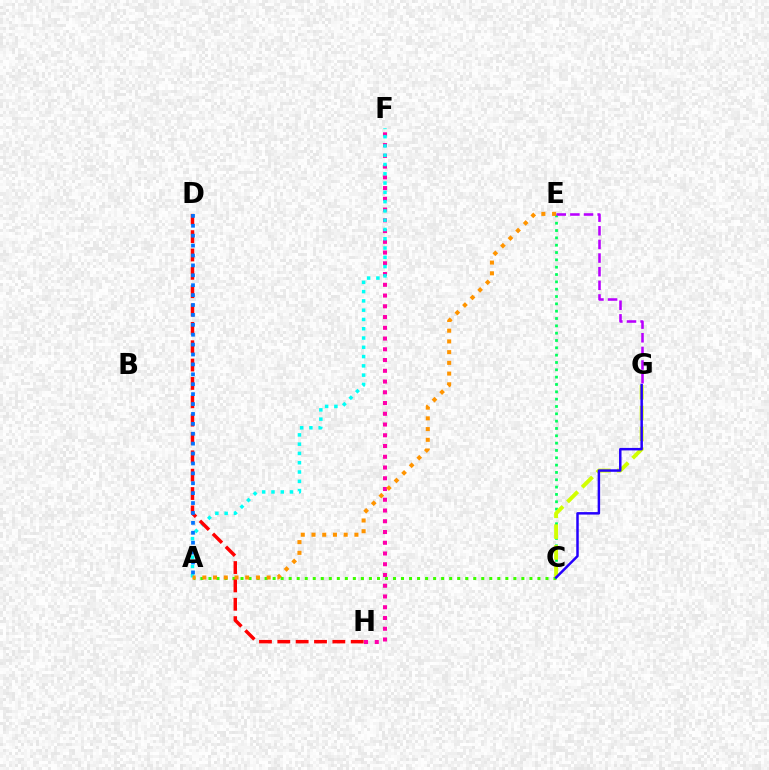{('F', 'H'): [{'color': '#ff00ac', 'line_style': 'dotted', 'thickness': 2.92}], ('A', 'C'): [{'color': '#3dff00', 'line_style': 'dotted', 'thickness': 2.18}], ('C', 'E'): [{'color': '#00ff5c', 'line_style': 'dotted', 'thickness': 1.99}], ('A', 'F'): [{'color': '#00fff6', 'line_style': 'dotted', 'thickness': 2.52}], ('A', 'E'): [{'color': '#ff9400', 'line_style': 'dotted', 'thickness': 2.91}], ('D', 'H'): [{'color': '#ff0000', 'line_style': 'dashed', 'thickness': 2.49}], ('C', 'G'): [{'color': '#d1ff00', 'line_style': 'dashed', 'thickness': 2.83}, {'color': '#2500ff', 'line_style': 'solid', 'thickness': 1.79}], ('A', 'D'): [{'color': '#0074ff', 'line_style': 'dotted', 'thickness': 2.69}], ('E', 'G'): [{'color': '#b900ff', 'line_style': 'dashed', 'thickness': 1.85}]}